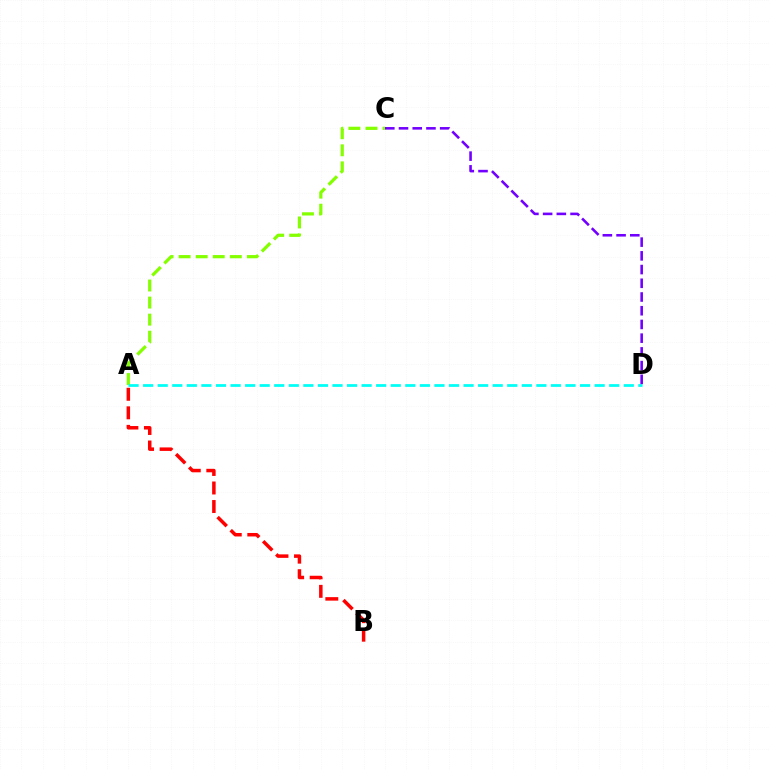{('A', 'C'): [{'color': '#84ff00', 'line_style': 'dashed', 'thickness': 2.32}], ('A', 'D'): [{'color': '#00fff6', 'line_style': 'dashed', 'thickness': 1.98}], ('C', 'D'): [{'color': '#7200ff', 'line_style': 'dashed', 'thickness': 1.86}], ('A', 'B'): [{'color': '#ff0000', 'line_style': 'dashed', 'thickness': 2.52}]}